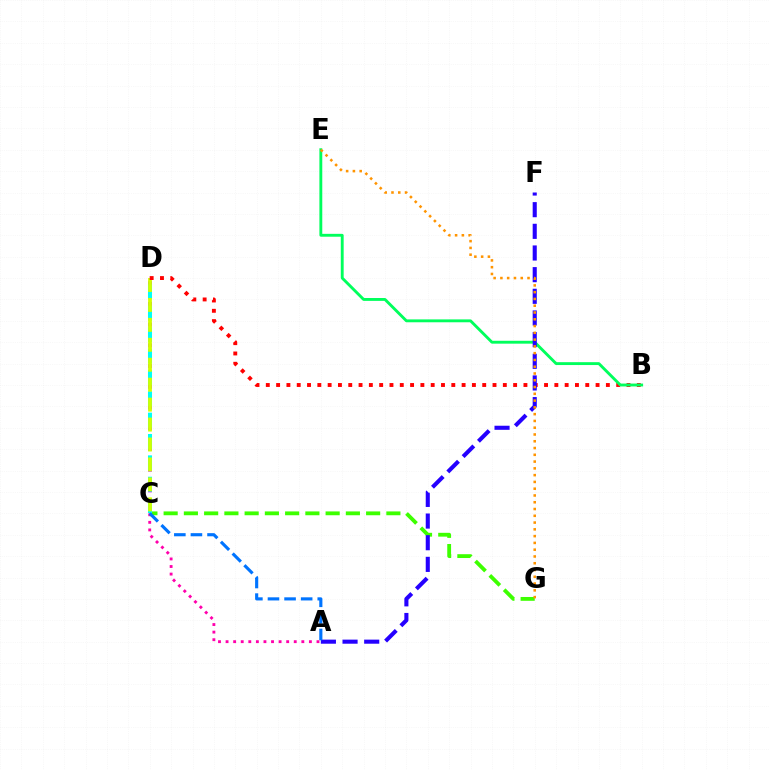{('C', 'D'): [{'color': '#b900ff', 'line_style': 'dotted', 'thickness': 2.81}, {'color': '#00fff6', 'line_style': 'dashed', 'thickness': 2.9}, {'color': '#d1ff00', 'line_style': 'dashed', 'thickness': 2.71}], ('C', 'G'): [{'color': '#3dff00', 'line_style': 'dashed', 'thickness': 2.75}], ('B', 'D'): [{'color': '#ff0000', 'line_style': 'dotted', 'thickness': 2.8}], ('B', 'E'): [{'color': '#00ff5c', 'line_style': 'solid', 'thickness': 2.07}], ('A', 'F'): [{'color': '#2500ff', 'line_style': 'dashed', 'thickness': 2.94}], ('A', 'C'): [{'color': '#ff00ac', 'line_style': 'dotted', 'thickness': 2.06}, {'color': '#0074ff', 'line_style': 'dashed', 'thickness': 2.25}], ('E', 'G'): [{'color': '#ff9400', 'line_style': 'dotted', 'thickness': 1.84}]}